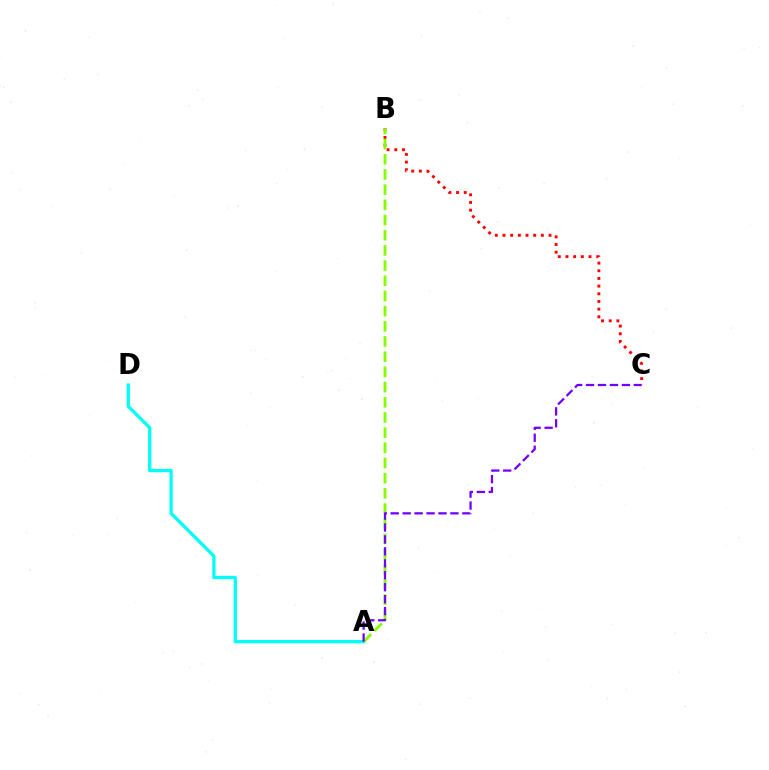{('B', 'C'): [{'color': '#ff0000', 'line_style': 'dotted', 'thickness': 2.08}], ('A', 'D'): [{'color': '#00fff6', 'line_style': 'solid', 'thickness': 2.36}], ('A', 'B'): [{'color': '#84ff00', 'line_style': 'dashed', 'thickness': 2.06}], ('A', 'C'): [{'color': '#7200ff', 'line_style': 'dashed', 'thickness': 1.62}]}